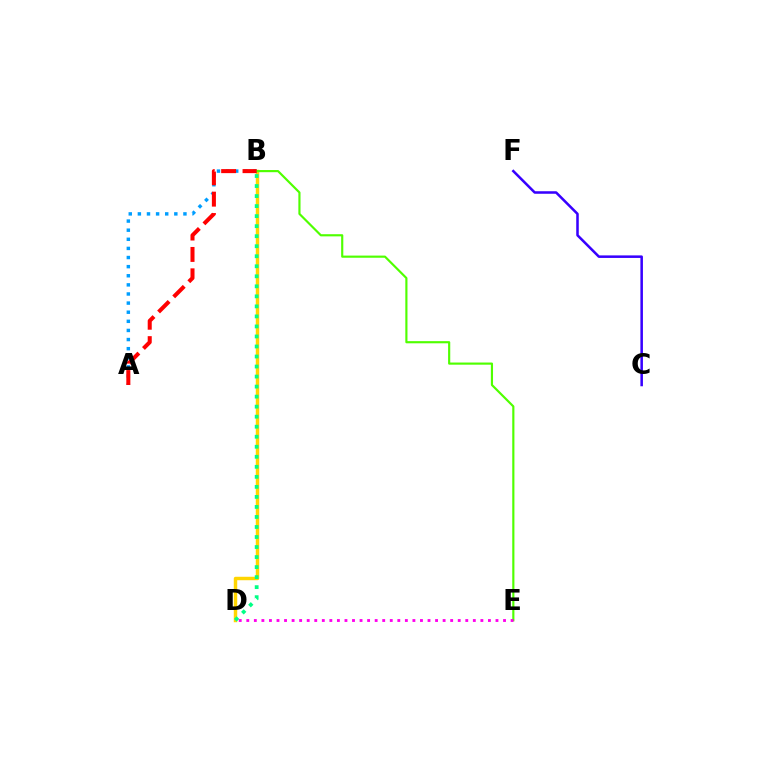{('B', 'D'): [{'color': '#ffd500', 'line_style': 'solid', 'thickness': 2.49}, {'color': '#00ff86', 'line_style': 'dotted', 'thickness': 2.72}], ('A', 'B'): [{'color': '#009eff', 'line_style': 'dotted', 'thickness': 2.48}, {'color': '#ff0000', 'line_style': 'dashed', 'thickness': 2.9}], ('C', 'F'): [{'color': '#3700ff', 'line_style': 'solid', 'thickness': 1.82}], ('B', 'E'): [{'color': '#4fff00', 'line_style': 'solid', 'thickness': 1.55}], ('D', 'E'): [{'color': '#ff00ed', 'line_style': 'dotted', 'thickness': 2.05}]}